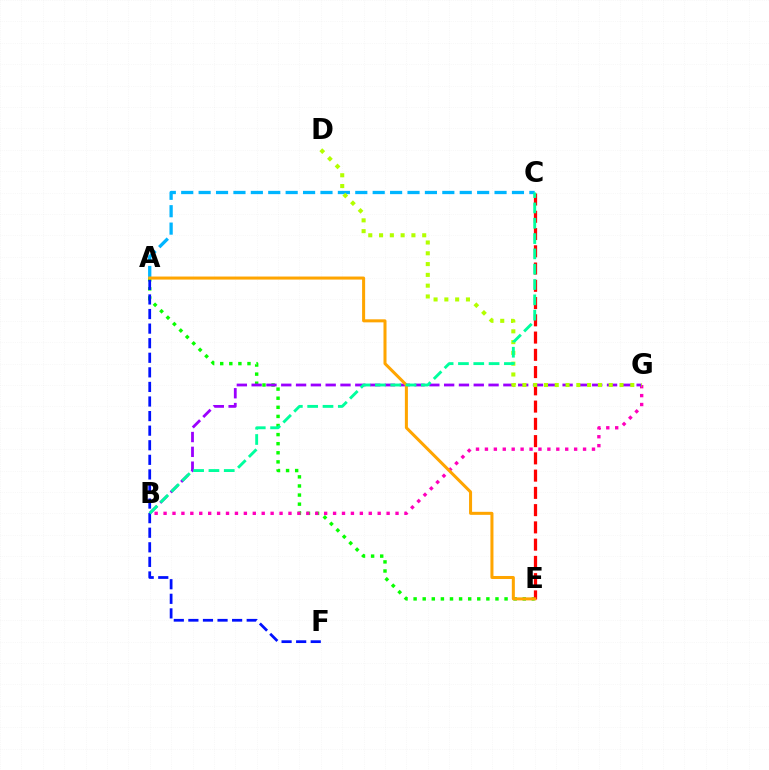{('A', 'E'): [{'color': '#08ff00', 'line_style': 'dotted', 'thickness': 2.47}, {'color': '#ffa500', 'line_style': 'solid', 'thickness': 2.18}], ('B', 'G'): [{'color': '#ff00bd', 'line_style': 'dotted', 'thickness': 2.42}, {'color': '#9b00ff', 'line_style': 'dashed', 'thickness': 2.01}], ('A', 'C'): [{'color': '#00b5ff', 'line_style': 'dashed', 'thickness': 2.36}], ('C', 'E'): [{'color': '#ff0000', 'line_style': 'dashed', 'thickness': 2.34}], ('D', 'G'): [{'color': '#b3ff00', 'line_style': 'dotted', 'thickness': 2.93}], ('A', 'F'): [{'color': '#0010ff', 'line_style': 'dashed', 'thickness': 1.98}], ('B', 'C'): [{'color': '#00ff9d', 'line_style': 'dashed', 'thickness': 2.08}]}